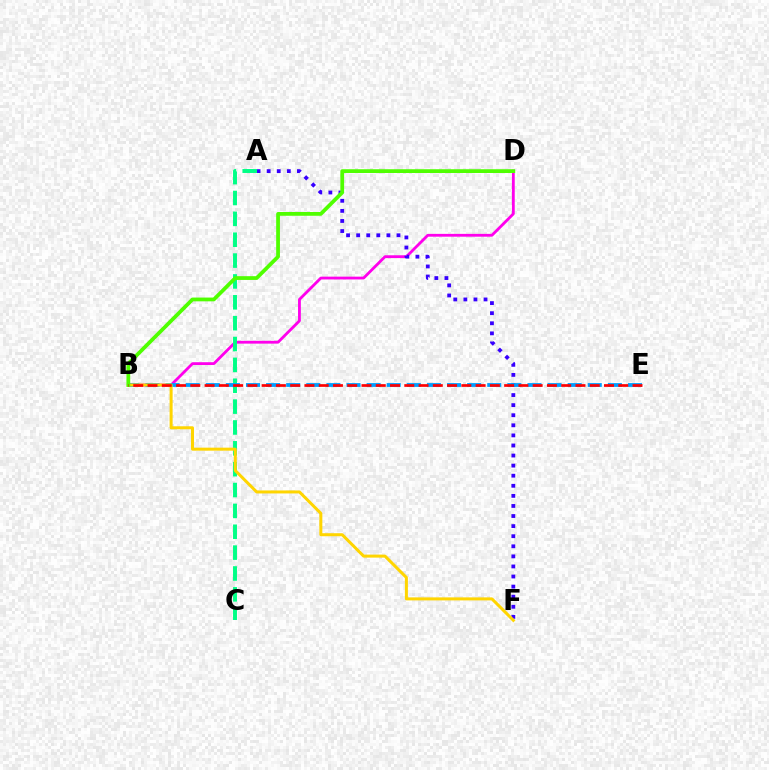{('B', 'D'): [{'color': '#ff00ed', 'line_style': 'solid', 'thickness': 2.02}, {'color': '#4fff00', 'line_style': 'solid', 'thickness': 2.71}], ('A', 'F'): [{'color': '#3700ff', 'line_style': 'dotted', 'thickness': 2.74}], ('A', 'C'): [{'color': '#00ff86', 'line_style': 'dashed', 'thickness': 2.83}], ('B', 'E'): [{'color': '#009eff', 'line_style': 'dashed', 'thickness': 2.73}, {'color': '#ff0000', 'line_style': 'dashed', 'thickness': 1.94}], ('B', 'F'): [{'color': '#ffd500', 'line_style': 'solid', 'thickness': 2.17}]}